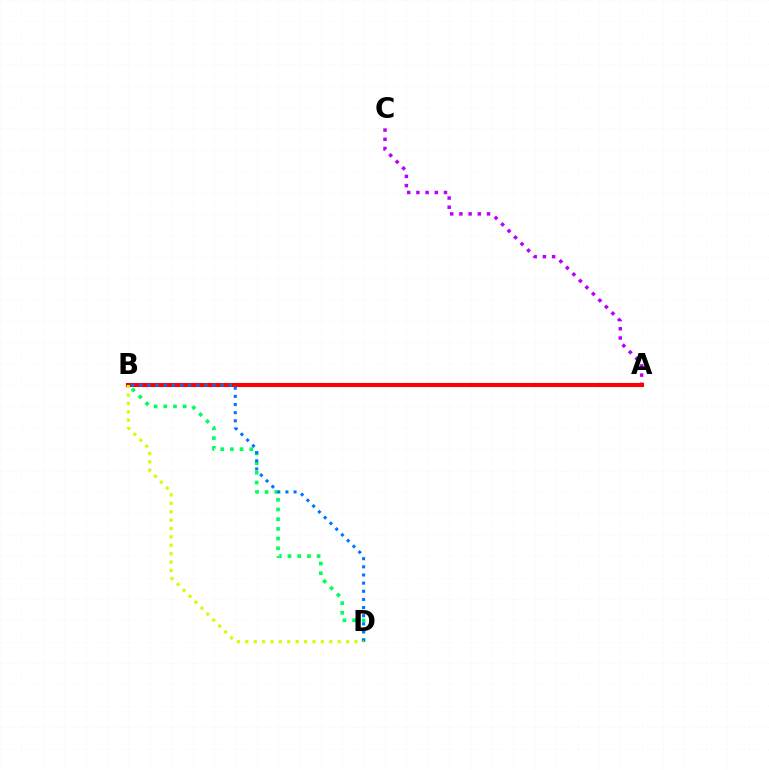{('B', 'D'): [{'color': '#00ff5c', 'line_style': 'dotted', 'thickness': 2.63}, {'color': '#0074ff', 'line_style': 'dotted', 'thickness': 2.21}, {'color': '#d1ff00', 'line_style': 'dotted', 'thickness': 2.28}], ('A', 'C'): [{'color': '#b900ff', 'line_style': 'dotted', 'thickness': 2.5}], ('A', 'B'): [{'color': '#ff0000', 'line_style': 'solid', 'thickness': 2.94}]}